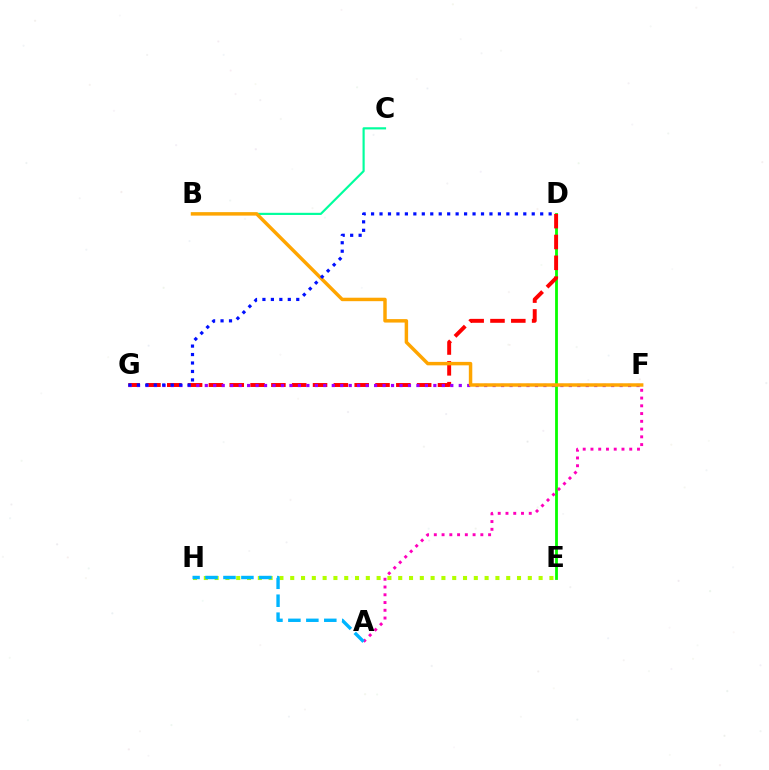{('B', 'C'): [{'color': '#00ff9d', 'line_style': 'solid', 'thickness': 1.56}], ('D', 'E'): [{'color': '#08ff00', 'line_style': 'solid', 'thickness': 2.02}], ('D', 'G'): [{'color': '#ff0000', 'line_style': 'dashed', 'thickness': 2.83}, {'color': '#0010ff', 'line_style': 'dotted', 'thickness': 2.3}], ('E', 'H'): [{'color': '#b3ff00', 'line_style': 'dotted', 'thickness': 2.93}], ('A', 'F'): [{'color': '#ff00bd', 'line_style': 'dotted', 'thickness': 2.11}], ('A', 'H'): [{'color': '#00b5ff', 'line_style': 'dashed', 'thickness': 2.44}], ('F', 'G'): [{'color': '#9b00ff', 'line_style': 'dotted', 'thickness': 2.3}], ('B', 'F'): [{'color': '#ffa500', 'line_style': 'solid', 'thickness': 2.49}]}